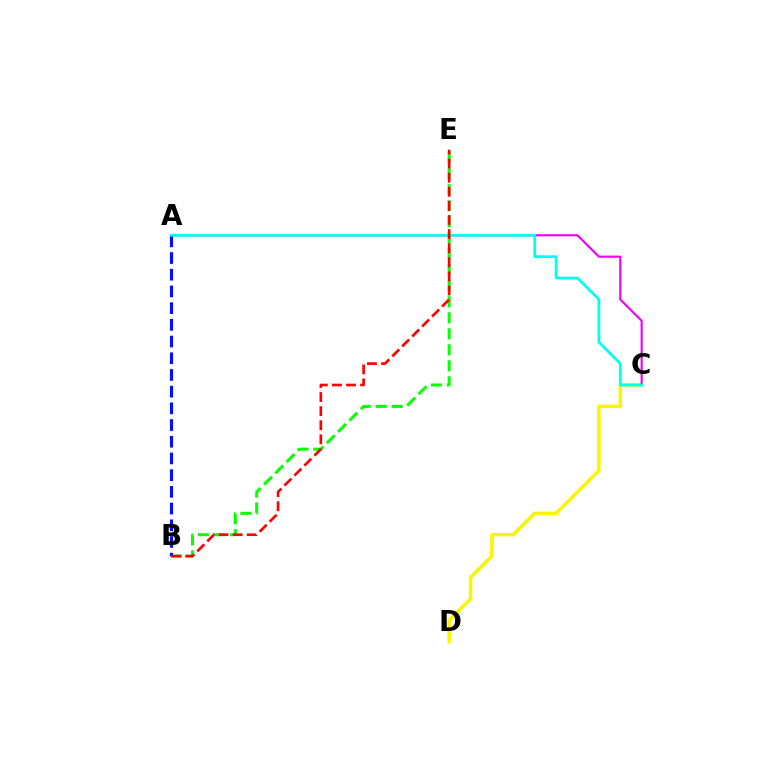{('C', 'D'): [{'color': '#fcf500', 'line_style': 'solid', 'thickness': 2.52}], ('A', 'C'): [{'color': '#ee00ff', 'line_style': 'solid', 'thickness': 1.54}, {'color': '#00fff6', 'line_style': 'solid', 'thickness': 1.98}], ('B', 'E'): [{'color': '#08ff00', 'line_style': 'dashed', 'thickness': 2.17}, {'color': '#ff0000', 'line_style': 'dashed', 'thickness': 1.91}], ('A', 'B'): [{'color': '#0010ff', 'line_style': 'dashed', 'thickness': 2.27}]}